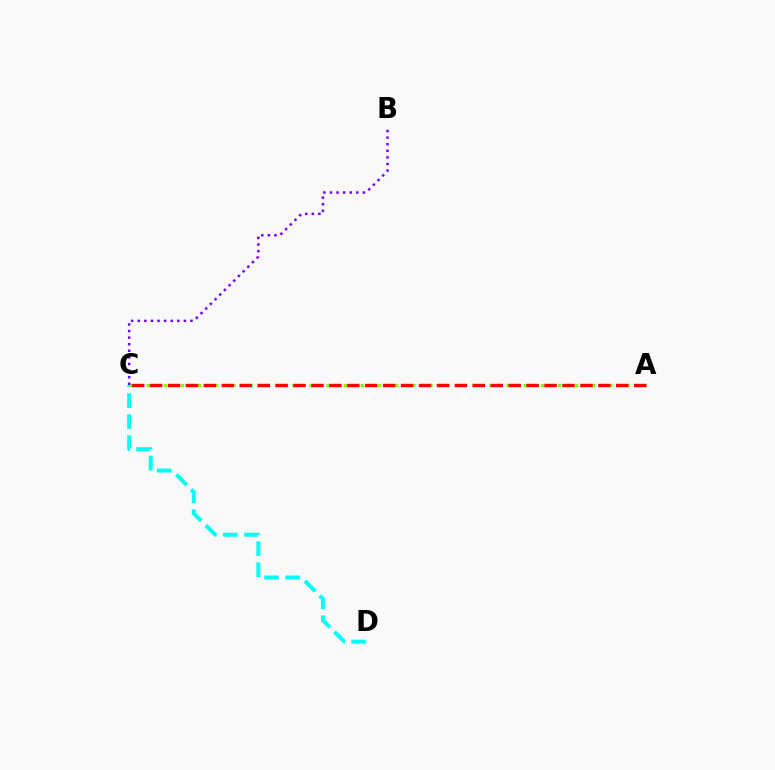{('C', 'D'): [{'color': '#00fff6', 'line_style': 'dashed', 'thickness': 2.85}], ('A', 'C'): [{'color': '#84ff00', 'line_style': 'dotted', 'thickness': 2.33}, {'color': '#ff0000', 'line_style': 'dashed', 'thickness': 2.44}], ('B', 'C'): [{'color': '#7200ff', 'line_style': 'dotted', 'thickness': 1.79}]}